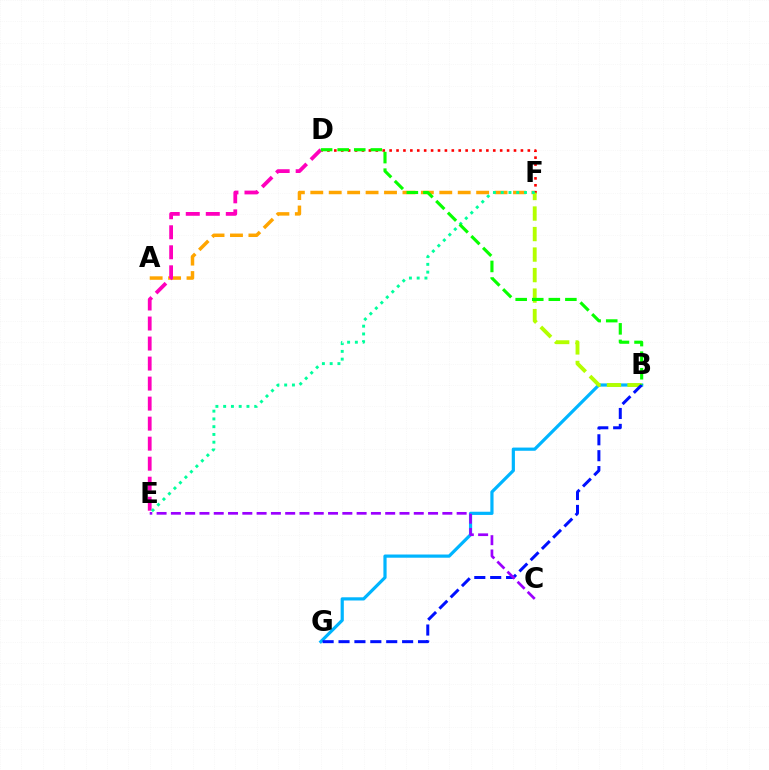{('A', 'F'): [{'color': '#ffa500', 'line_style': 'dashed', 'thickness': 2.5}], ('B', 'G'): [{'color': '#00b5ff', 'line_style': 'solid', 'thickness': 2.3}, {'color': '#0010ff', 'line_style': 'dashed', 'thickness': 2.16}], ('D', 'F'): [{'color': '#ff0000', 'line_style': 'dotted', 'thickness': 1.88}], ('B', 'F'): [{'color': '#b3ff00', 'line_style': 'dashed', 'thickness': 2.79}], ('D', 'E'): [{'color': '#ff00bd', 'line_style': 'dashed', 'thickness': 2.72}], ('E', 'F'): [{'color': '#00ff9d', 'line_style': 'dotted', 'thickness': 2.11}], ('C', 'E'): [{'color': '#9b00ff', 'line_style': 'dashed', 'thickness': 1.94}], ('B', 'D'): [{'color': '#08ff00', 'line_style': 'dashed', 'thickness': 2.25}]}